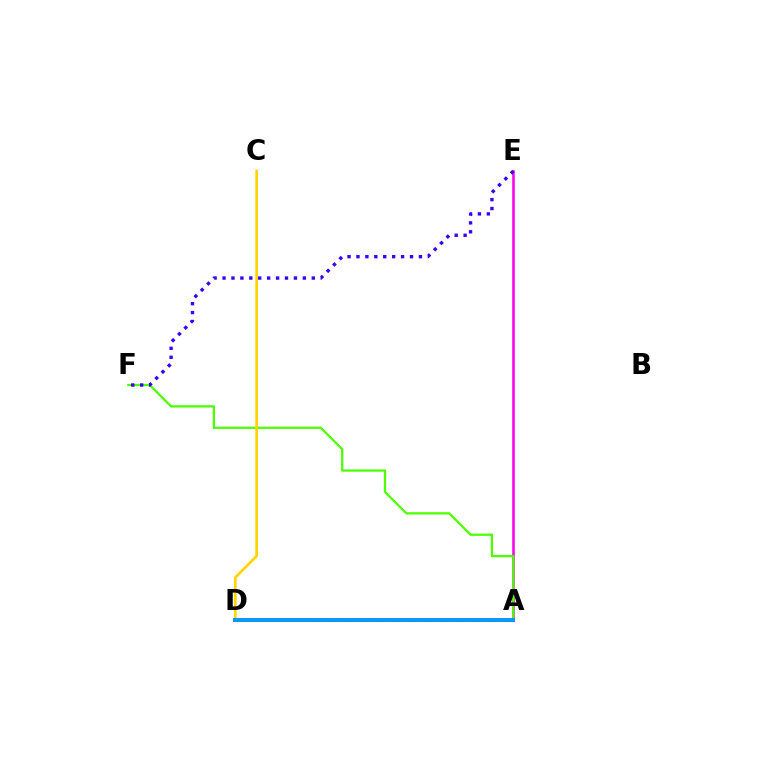{('A', 'E'): [{'color': '#ff00ed', 'line_style': 'solid', 'thickness': 1.84}], ('A', 'F'): [{'color': '#4fff00', 'line_style': 'solid', 'thickness': 1.65}], ('C', 'D'): [{'color': '#ffd500', 'line_style': 'solid', 'thickness': 1.97}], ('A', 'D'): [{'color': '#00ff86', 'line_style': 'dashed', 'thickness': 2.21}, {'color': '#ff0000', 'line_style': 'solid', 'thickness': 2.91}, {'color': '#009eff', 'line_style': 'solid', 'thickness': 2.76}], ('E', 'F'): [{'color': '#3700ff', 'line_style': 'dotted', 'thickness': 2.42}]}